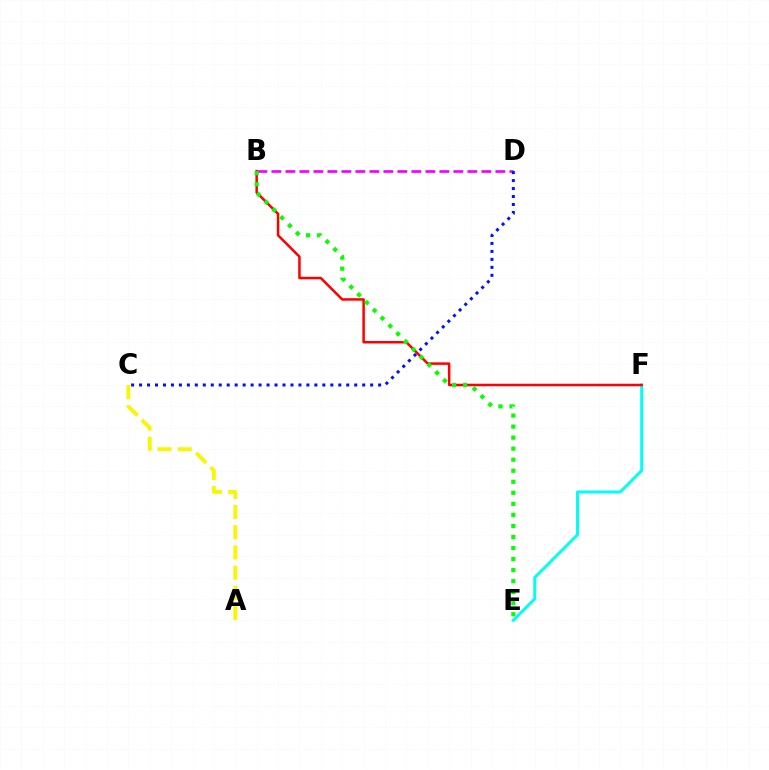{('E', 'F'): [{'color': '#00fff6', 'line_style': 'solid', 'thickness': 2.13}], ('B', 'F'): [{'color': '#ff0000', 'line_style': 'solid', 'thickness': 1.8}], ('B', 'D'): [{'color': '#ee00ff', 'line_style': 'dashed', 'thickness': 1.9}], ('B', 'E'): [{'color': '#08ff00', 'line_style': 'dotted', 'thickness': 3.0}], ('C', 'D'): [{'color': '#0010ff', 'line_style': 'dotted', 'thickness': 2.17}], ('A', 'C'): [{'color': '#fcf500', 'line_style': 'dashed', 'thickness': 2.74}]}